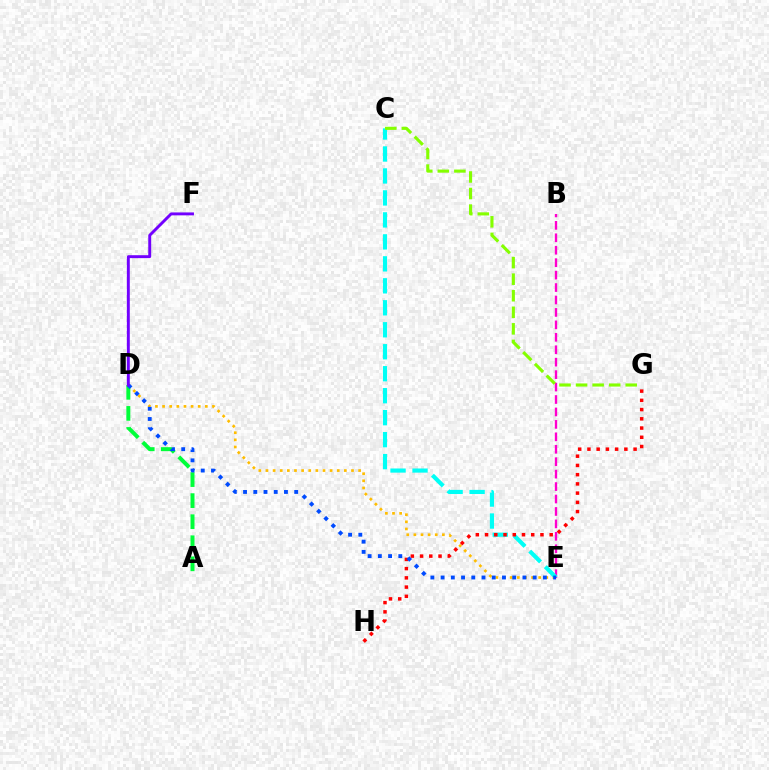{('D', 'E'): [{'color': '#ffbd00', 'line_style': 'dotted', 'thickness': 1.94}, {'color': '#004bff', 'line_style': 'dotted', 'thickness': 2.78}], ('A', 'D'): [{'color': '#00ff39', 'line_style': 'dashed', 'thickness': 2.86}], ('B', 'E'): [{'color': '#ff00cf', 'line_style': 'dashed', 'thickness': 1.69}], ('C', 'E'): [{'color': '#00fff6', 'line_style': 'dashed', 'thickness': 2.99}], ('C', 'G'): [{'color': '#84ff00', 'line_style': 'dashed', 'thickness': 2.25}], ('G', 'H'): [{'color': '#ff0000', 'line_style': 'dotted', 'thickness': 2.51}], ('D', 'F'): [{'color': '#7200ff', 'line_style': 'solid', 'thickness': 2.1}]}